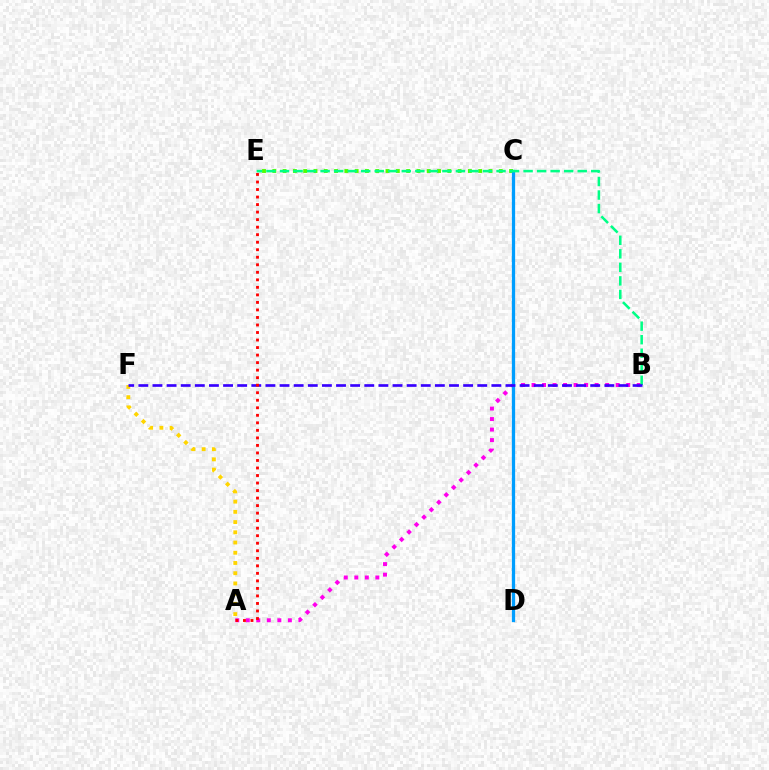{('C', 'E'): [{'color': '#4fff00', 'line_style': 'dotted', 'thickness': 2.8}], ('A', 'F'): [{'color': '#ffd500', 'line_style': 'dotted', 'thickness': 2.78}], ('A', 'B'): [{'color': '#ff00ed', 'line_style': 'dotted', 'thickness': 2.86}], ('C', 'D'): [{'color': '#009eff', 'line_style': 'solid', 'thickness': 2.35}], ('B', 'E'): [{'color': '#00ff86', 'line_style': 'dashed', 'thickness': 1.84}], ('B', 'F'): [{'color': '#3700ff', 'line_style': 'dashed', 'thickness': 1.92}], ('A', 'E'): [{'color': '#ff0000', 'line_style': 'dotted', 'thickness': 2.04}]}